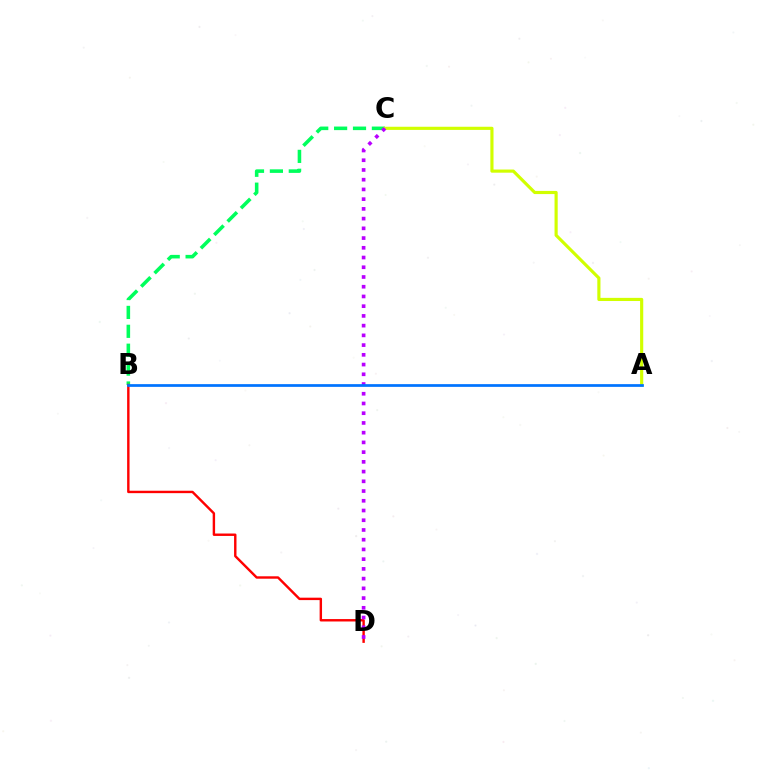{('B', 'C'): [{'color': '#00ff5c', 'line_style': 'dashed', 'thickness': 2.57}], ('A', 'C'): [{'color': '#d1ff00', 'line_style': 'solid', 'thickness': 2.27}], ('B', 'D'): [{'color': '#ff0000', 'line_style': 'solid', 'thickness': 1.74}], ('C', 'D'): [{'color': '#b900ff', 'line_style': 'dotted', 'thickness': 2.64}], ('A', 'B'): [{'color': '#0074ff', 'line_style': 'solid', 'thickness': 1.96}]}